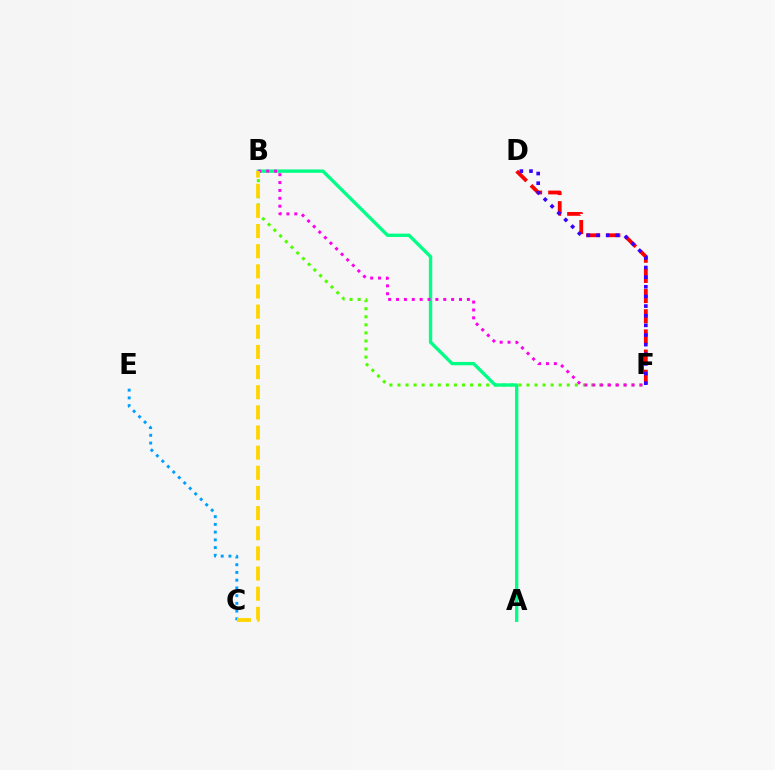{('C', 'E'): [{'color': '#009eff', 'line_style': 'dotted', 'thickness': 2.1}], ('D', 'F'): [{'color': '#ff0000', 'line_style': 'dashed', 'thickness': 2.74}, {'color': '#3700ff', 'line_style': 'dotted', 'thickness': 2.62}], ('B', 'F'): [{'color': '#4fff00', 'line_style': 'dotted', 'thickness': 2.19}, {'color': '#ff00ed', 'line_style': 'dotted', 'thickness': 2.14}], ('A', 'B'): [{'color': '#00ff86', 'line_style': 'solid', 'thickness': 2.41}], ('B', 'C'): [{'color': '#ffd500', 'line_style': 'dashed', 'thickness': 2.74}]}